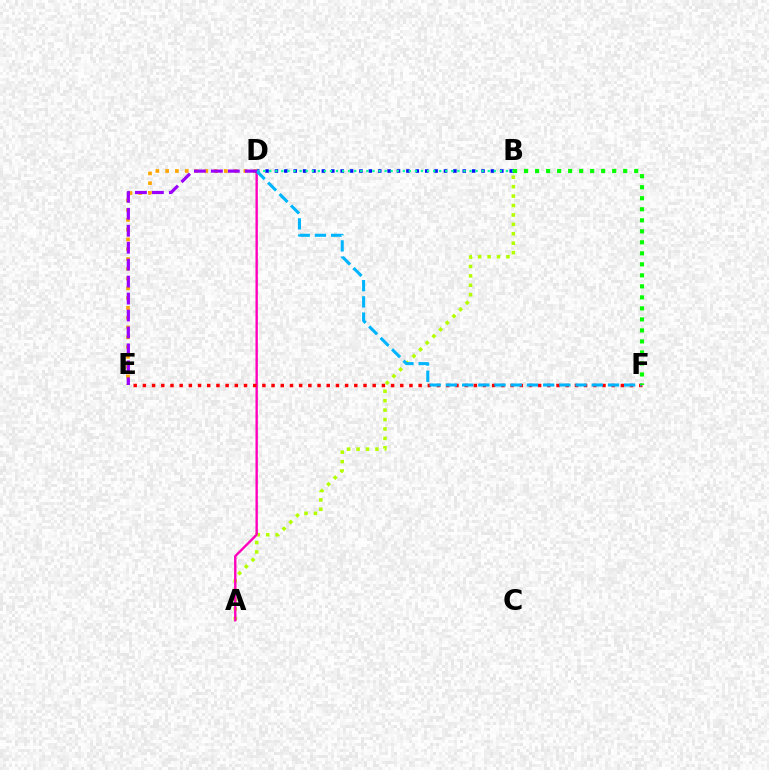{('D', 'E'): [{'color': '#ffa500', 'line_style': 'dotted', 'thickness': 2.66}, {'color': '#9b00ff', 'line_style': 'dashed', 'thickness': 2.3}], ('B', 'D'): [{'color': '#0010ff', 'line_style': 'dotted', 'thickness': 2.55}, {'color': '#00ff9d', 'line_style': 'dotted', 'thickness': 1.65}], ('A', 'B'): [{'color': '#b3ff00', 'line_style': 'dotted', 'thickness': 2.56}], ('A', 'D'): [{'color': '#ff00bd', 'line_style': 'solid', 'thickness': 1.71}], ('E', 'F'): [{'color': '#ff0000', 'line_style': 'dotted', 'thickness': 2.5}], ('D', 'F'): [{'color': '#00b5ff', 'line_style': 'dashed', 'thickness': 2.2}], ('B', 'F'): [{'color': '#08ff00', 'line_style': 'dotted', 'thickness': 2.99}]}